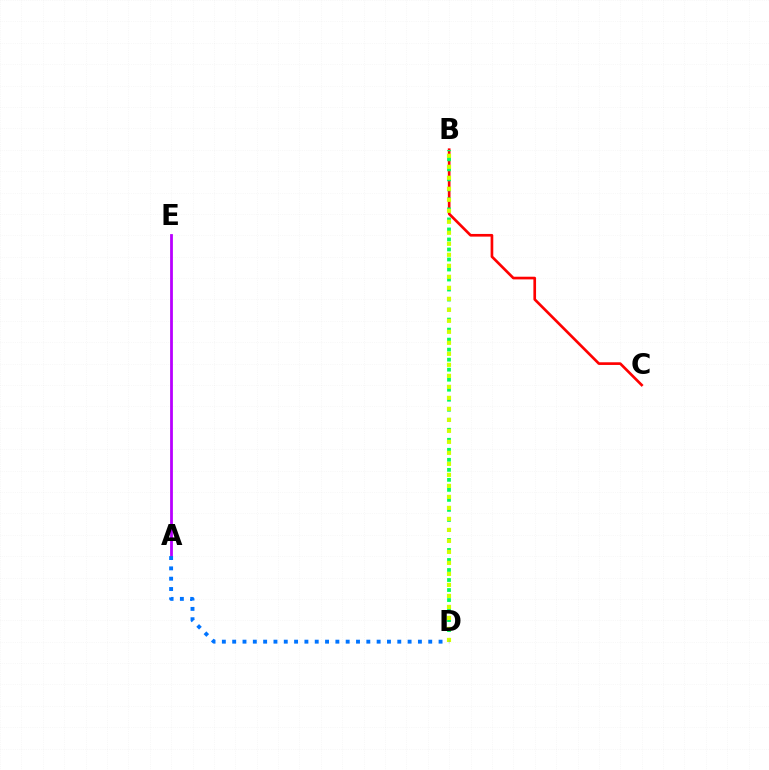{('B', 'C'): [{'color': '#ff0000', 'line_style': 'solid', 'thickness': 1.92}], ('B', 'D'): [{'color': '#00ff5c', 'line_style': 'dotted', 'thickness': 2.72}, {'color': '#d1ff00', 'line_style': 'dotted', 'thickness': 2.99}], ('A', 'E'): [{'color': '#b900ff', 'line_style': 'solid', 'thickness': 2.01}], ('A', 'D'): [{'color': '#0074ff', 'line_style': 'dotted', 'thickness': 2.8}]}